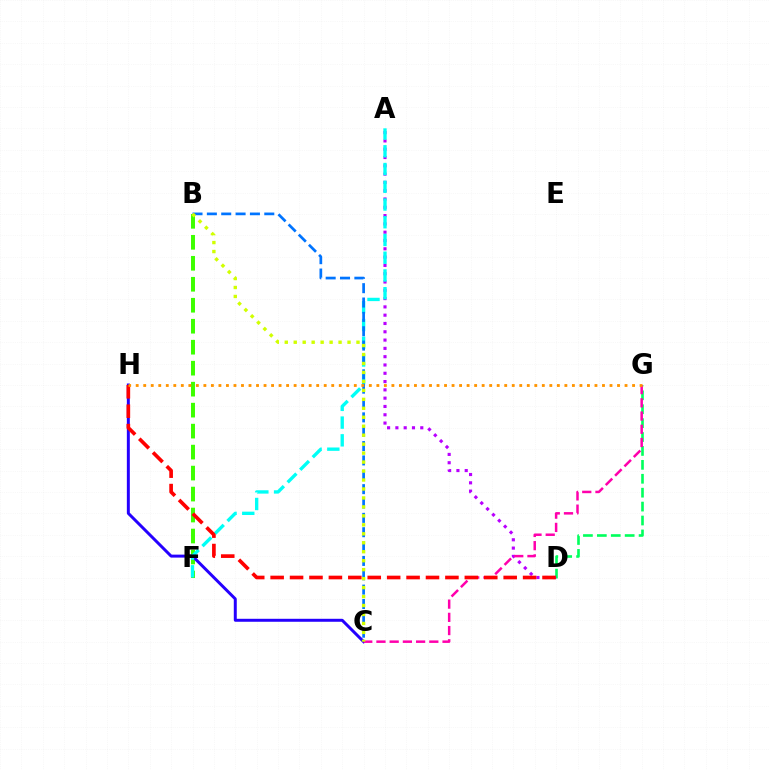{('B', 'F'): [{'color': '#3dff00', 'line_style': 'dashed', 'thickness': 2.85}], ('C', 'H'): [{'color': '#2500ff', 'line_style': 'solid', 'thickness': 2.14}], ('D', 'G'): [{'color': '#00ff5c', 'line_style': 'dashed', 'thickness': 1.89}], ('A', 'D'): [{'color': '#b900ff', 'line_style': 'dotted', 'thickness': 2.25}], ('A', 'F'): [{'color': '#00fff6', 'line_style': 'dashed', 'thickness': 2.41}], ('C', 'G'): [{'color': '#ff00ac', 'line_style': 'dashed', 'thickness': 1.8}], ('B', 'C'): [{'color': '#0074ff', 'line_style': 'dashed', 'thickness': 1.95}, {'color': '#d1ff00', 'line_style': 'dotted', 'thickness': 2.44}], ('D', 'H'): [{'color': '#ff0000', 'line_style': 'dashed', 'thickness': 2.64}], ('G', 'H'): [{'color': '#ff9400', 'line_style': 'dotted', 'thickness': 2.04}]}